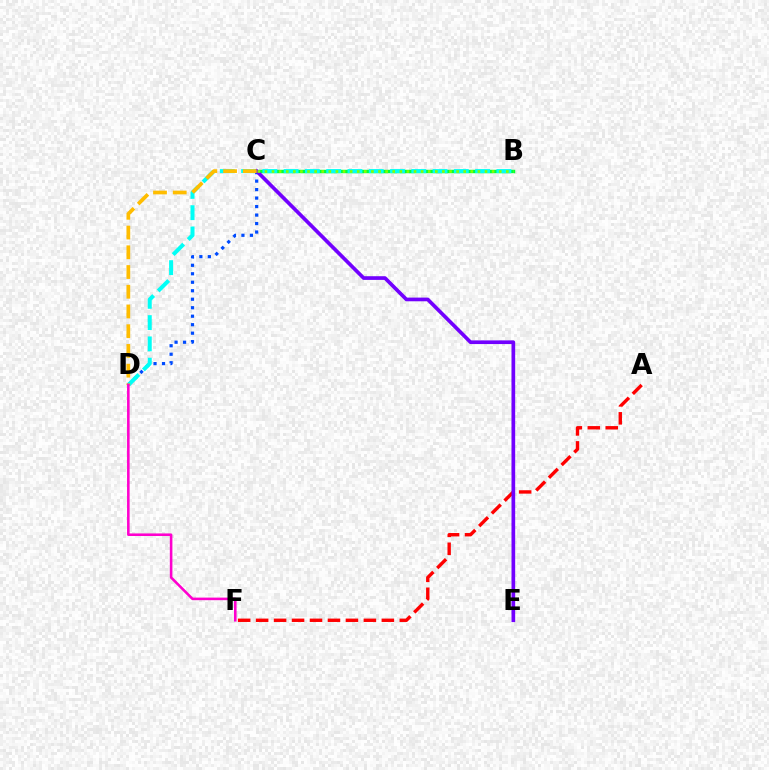{('B', 'C'): [{'color': '#00ff39', 'line_style': 'solid', 'thickness': 2.47}, {'color': '#84ff00', 'line_style': 'dotted', 'thickness': 1.93}], ('C', 'D'): [{'color': '#004bff', 'line_style': 'dotted', 'thickness': 2.31}, {'color': '#ffbd00', 'line_style': 'dashed', 'thickness': 2.68}], ('A', 'F'): [{'color': '#ff0000', 'line_style': 'dashed', 'thickness': 2.44}], ('B', 'D'): [{'color': '#00fff6', 'line_style': 'dashed', 'thickness': 2.89}], ('C', 'E'): [{'color': '#7200ff', 'line_style': 'solid', 'thickness': 2.65}], ('D', 'F'): [{'color': '#ff00cf', 'line_style': 'solid', 'thickness': 1.85}]}